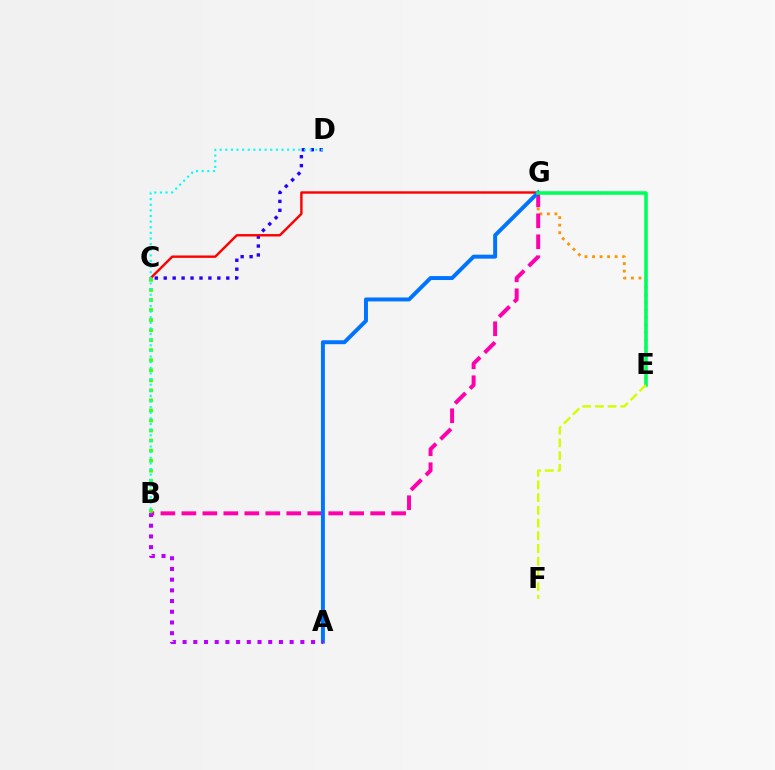{('E', 'G'): [{'color': '#ff9400', 'line_style': 'dotted', 'thickness': 2.05}, {'color': '#00ff5c', 'line_style': 'solid', 'thickness': 2.57}], ('B', 'G'): [{'color': '#ff00ac', 'line_style': 'dashed', 'thickness': 2.85}], ('C', 'D'): [{'color': '#2500ff', 'line_style': 'dotted', 'thickness': 2.43}], ('C', 'G'): [{'color': '#ff0000', 'line_style': 'solid', 'thickness': 1.74}], ('A', 'G'): [{'color': '#0074ff', 'line_style': 'solid', 'thickness': 2.84}], ('A', 'B'): [{'color': '#b900ff', 'line_style': 'dotted', 'thickness': 2.91}], ('B', 'C'): [{'color': '#3dff00', 'line_style': 'dotted', 'thickness': 2.73}], ('B', 'D'): [{'color': '#00fff6', 'line_style': 'dotted', 'thickness': 1.53}], ('E', 'F'): [{'color': '#d1ff00', 'line_style': 'dashed', 'thickness': 1.73}]}